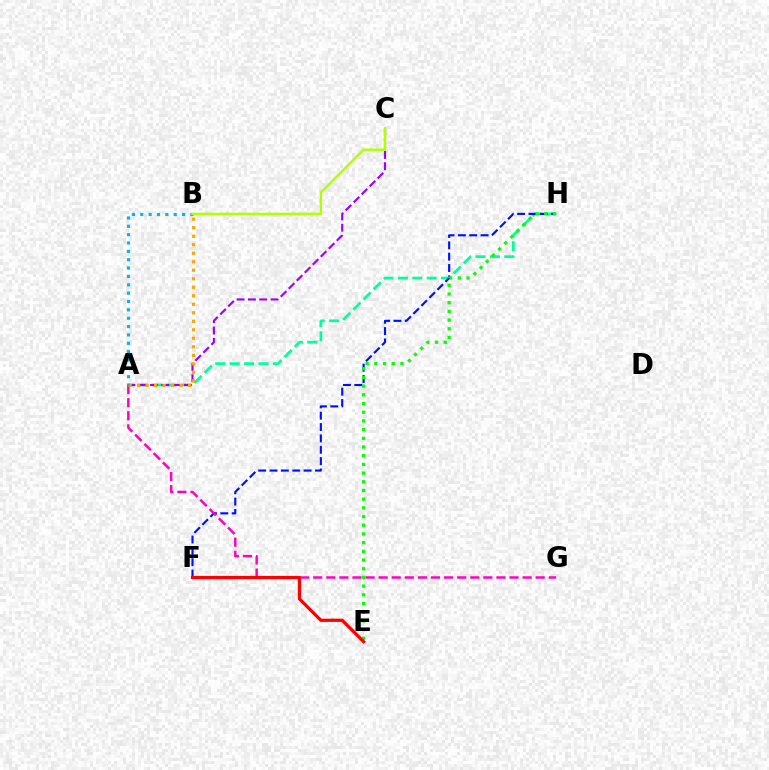{('A', 'H'): [{'color': '#00ff9d', 'line_style': 'dashed', 'thickness': 1.96}], ('A', 'C'): [{'color': '#9b00ff', 'line_style': 'dashed', 'thickness': 1.54}], ('F', 'H'): [{'color': '#0010ff', 'line_style': 'dashed', 'thickness': 1.54}], ('E', 'H'): [{'color': '#08ff00', 'line_style': 'dotted', 'thickness': 2.36}], ('A', 'G'): [{'color': '#ff00bd', 'line_style': 'dashed', 'thickness': 1.78}], ('E', 'F'): [{'color': '#ff0000', 'line_style': 'solid', 'thickness': 2.31}], ('A', 'B'): [{'color': '#ffa500', 'line_style': 'dotted', 'thickness': 2.31}, {'color': '#00b5ff', 'line_style': 'dotted', 'thickness': 2.27}], ('B', 'C'): [{'color': '#b3ff00', 'line_style': 'solid', 'thickness': 1.75}]}